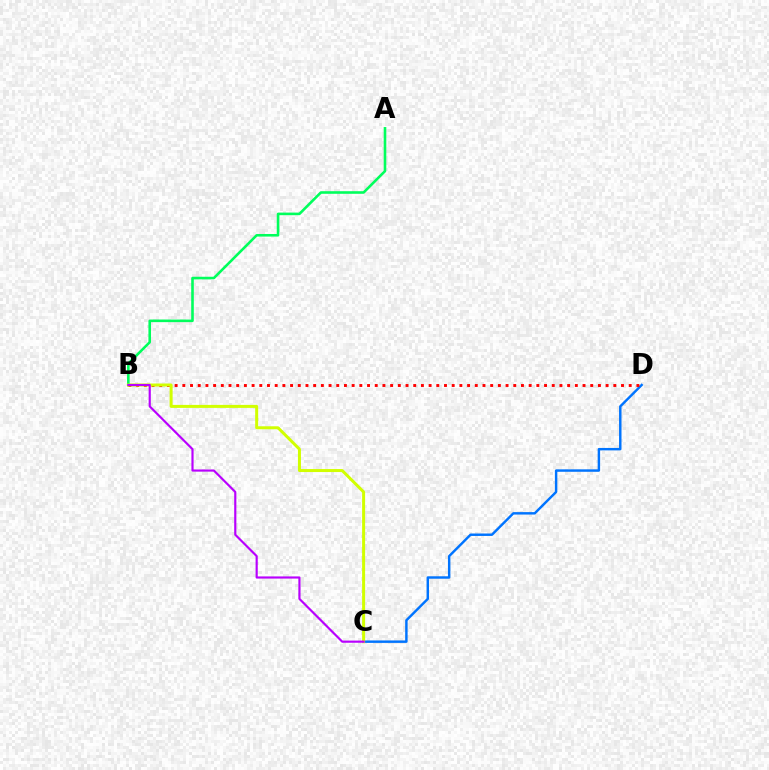{('C', 'D'): [{'color': '#0074ff', 'line_style': 'solid', 'thickness': 1.76}], ('A', 'B'): [{'color': '#00ff5c', 'line_style': 'solid', 'thickness': 1.87}], ('B', 'D'): [{'color': '#ff0000', 'line_style': 'dotted', 'thickness': 2.09}], ('B', 'C'): [{'color': '#d1ff00', 'line_style': 'solid', 'thickness': 2.16}, {'color': '#b900ff', 'line_style': 'solid', 'thickness': 1.56}]}